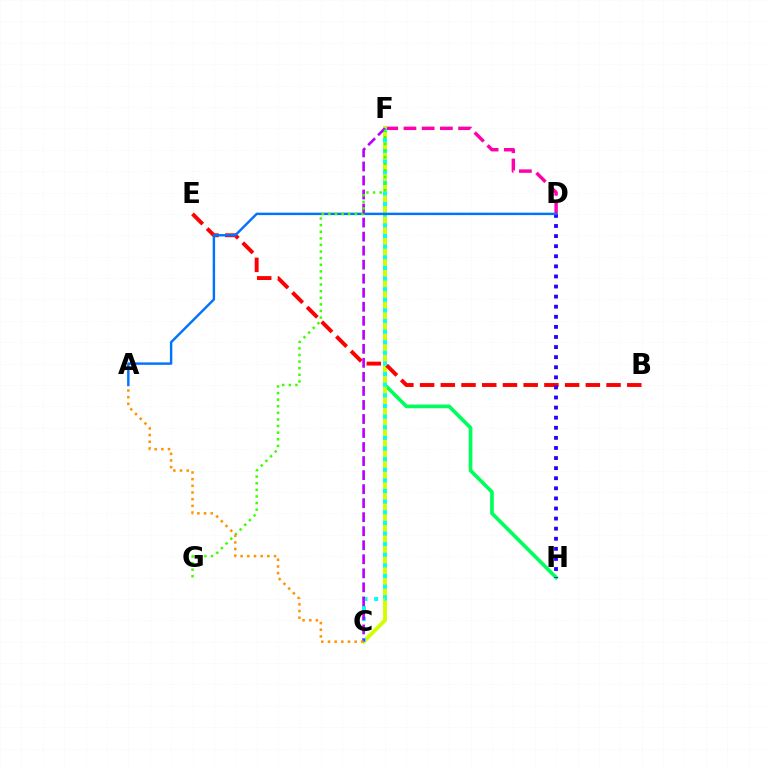{('F', 'H'): [{'color': '#00ff5c', 'line_style': 'solid', 'thickness': 2.64}], ('D', 'F'): [{'color': '#ff00ac', 'line_style': 'dashed', 'thickness': 2.47}], ('C', 'F'): [{'color': '#d1ff00', 'line_style': 'solid', 'thickness': 2.8}, {'color': '#00fff6', 'line_style': 'dotted', 'thickness': 2.89}, {'color': '#b900ff', 'line_style': 'dashed', 'thickness': 1.91}], ('B', 'E'): [{'color': '#ff0000', 'line_style': 'dashed', 'thickness': 2.81}], ('D', 'H'): [{'color': '#2500ff', 'line_style': 'dotted', 'thickness': 2.74}], ('A', 'D'): [{'color': '#0074ff', 'line_style': 'solid', 'thickness': 1.75}], ('F', 'G'): [{'color': '#3dff00', 'line_style': 'dotted', 'thickness': 1.79}], ('A', 'C'): [{'color': '#ff9400', 'line_style': 'dotted', 'thickness': 1.82}]}